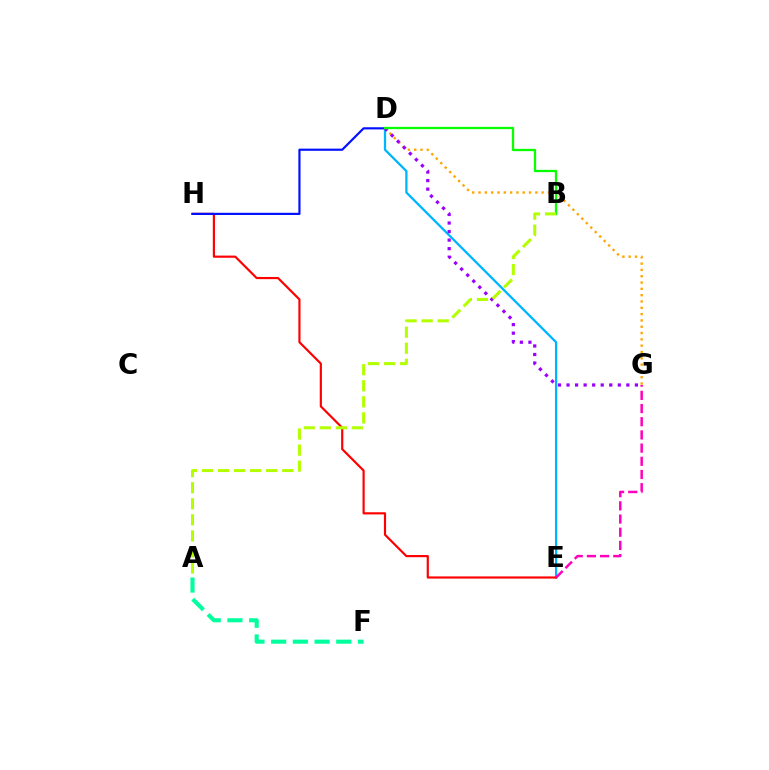{('D', 'E'): [{'color': '#00b5ff', 'line_style': 'solid', 'thickness': 1.64}], ('E', 'H'): [{'color': '#ff0000', 'line_style': 'solid', 'thickness': 1.57}], ('D', 'G'): [{'color': '#ffa500', 'line_style': 'dotted', 'thickness': 1.71}, {'color': '#9b00ff', 'line_style': 'dotted', 'thickness': 2.32}], ('E', 'G'): [{'color': '#ff00bd', 'line_style': 'dashed', 'thickness': 1.79}], ('A', 'F'): [{'color': '#00ff9d', 'line_style': 'dashed', 'thickness': 2.95}], ('D', 'H'): [{'color': '#0010ff', 'line_style': 'solid', 'thickness': 1.56}], ('B', 'D'): [{'color': '#08ff00', 'line_style': 'solid', 'thickness': 1.65}], ('A', 'B'): [{'color': '#b3ff00', 'line_style': 'dashed', 'thickness': 2.18}]}